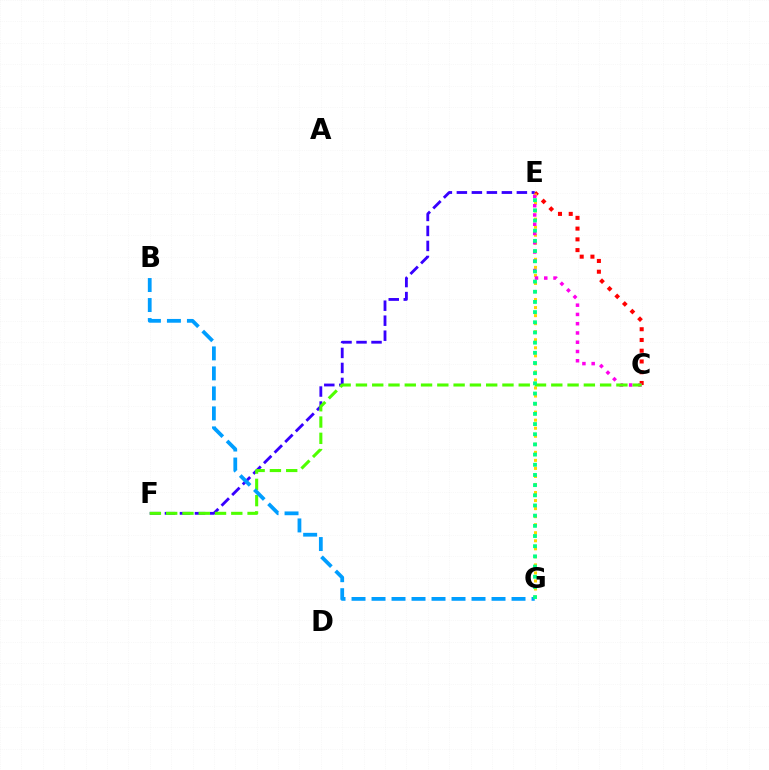{('C', 'E'): [{'color': '#ff0000', 'line_style': 'dotted', 'thickness': 2.92}, {'color': '#ff00ed', 'line_style': 'dotted', 'thickness': 2.52}], ('E', 'F'): [{'color': '#3700ff', 'line_style': 'dashed', 'thickness': 2.04}], ('E', 'G'): [{'color': '#ffd500', 'line_style': 'dotted', 'thickness': 2.18}, {'color': '#00ff86', 'line_style': 'dotted', 'thickness': 2.77}], ('C', 'F'): [{'color': '#4fff00', 'line_style': 'dashed', 'thickness': 2.21}], ('B', 'G'): [{'color': '#009eff', 'line_style': 'dashed', 'thickness': 2.72}]}